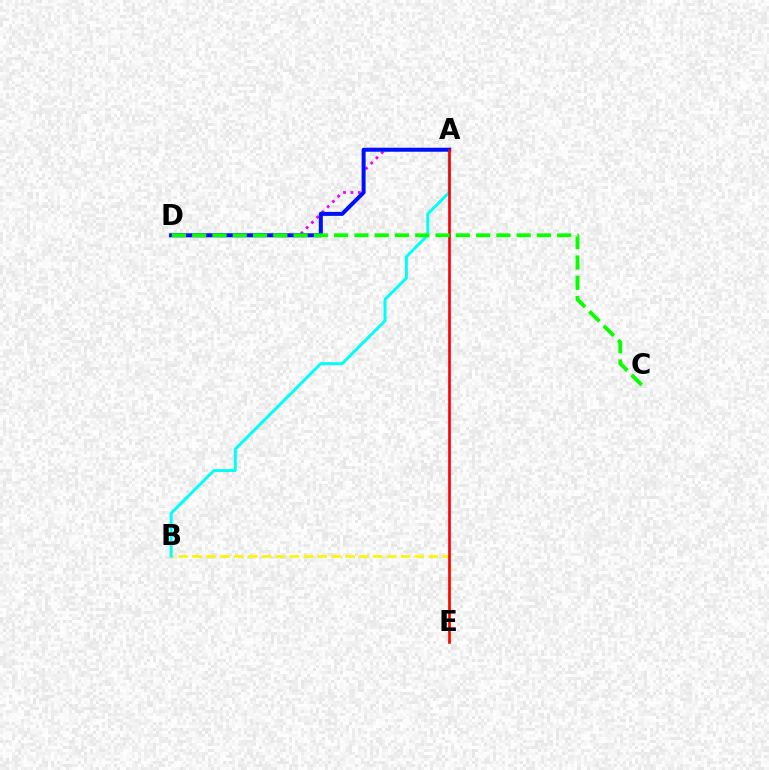{('B', 'E'): [{'color': '#fcf500', 'line_style': 'dashed', 'thickness': 1.89}], ('A', 'D'): [{'color': '#ee00ff', 'line_style': 'dotted', 'thickness': 2.02}, {'color': '#0010ff', 'line_style': 'solid', 'thickness': 2.89}], ('A', 'B'): [{'color': '#00fff6', 'line_style': 'solid', 'thickness': 2.14}], ('A', 'E'): [{'color': '#ff0000', 'line_style': 'solid', 'thickness': 1.9}], ('C', 'D'): [{'color': '#08ff00', 'line_style': 'dashed', 'thickness': 2.75}]}